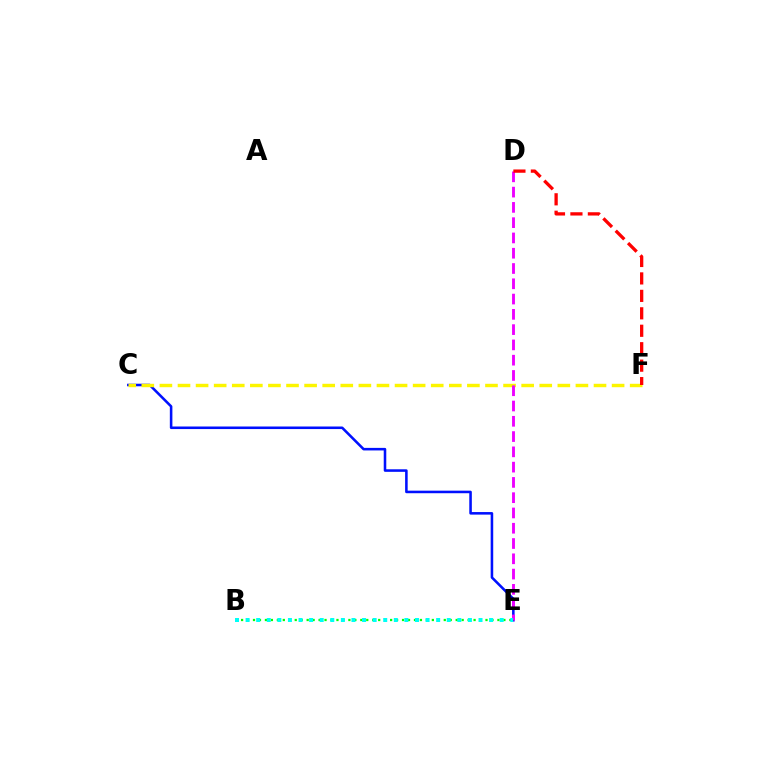{('B', 'E'): [{'color': '#08ff00', 'line_style': 'dotted', 'thickness': 1.62}, {'color': '#00fff6', 'line_style': 'dotted', 'thickness': 2.88}], ('C', 'E'): [{'color': '#0010ff', 'line_style': 'solid', 'thickness': 1.84}], ('C', 'F'): [{'color': '#fcf500', 'line_style': 'dashed', 'thickness': 2.46}], ('D', 'E'): [{'color': '#ee00ff', 'line_style': 'dashed', 'thickness': 2.08}], ('D', 'F'): [{'color': '#ff0000', 'line_style': 'dashed', 'thickness': 2.37}]}